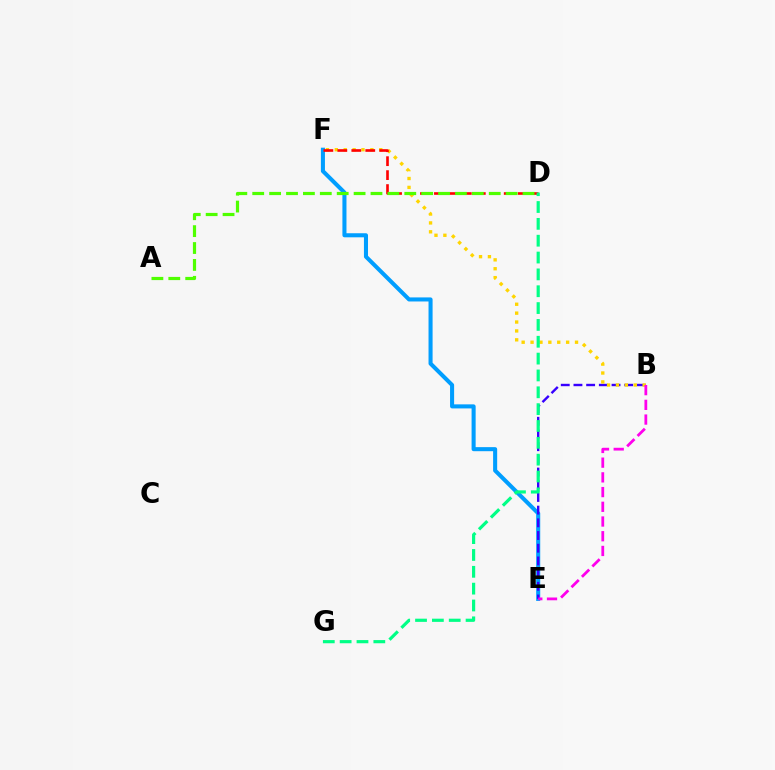{('E', 'F'): [{'color': '#009eff', 'line_style': 'solid', 'thickness': 2.92}], ('B', 'E'): [{'color': '#3700ff', 'line_style': 'dashed', 'thickness': 1.72}, {'color': '#ff00ed', 'line_style': 'dashed', 'thickness': 2.0}], ('B', 'F'): [{'color': '#ffd500', 'line_style': 'dotted', 'thickness': 2.42}], ('D', 'F'): [{'color': '#ff0000', 'line_style': 'dashed', 'thickness': 1.9}], ('A', 'D'): [{'color': '#4fff00', 'line_style': 'dashed', 'thickness': 2.29}], ('D', 'G'): [{'color': '#00ff86', 'line_style': 'dashed', 'thickness': 2.29}]}